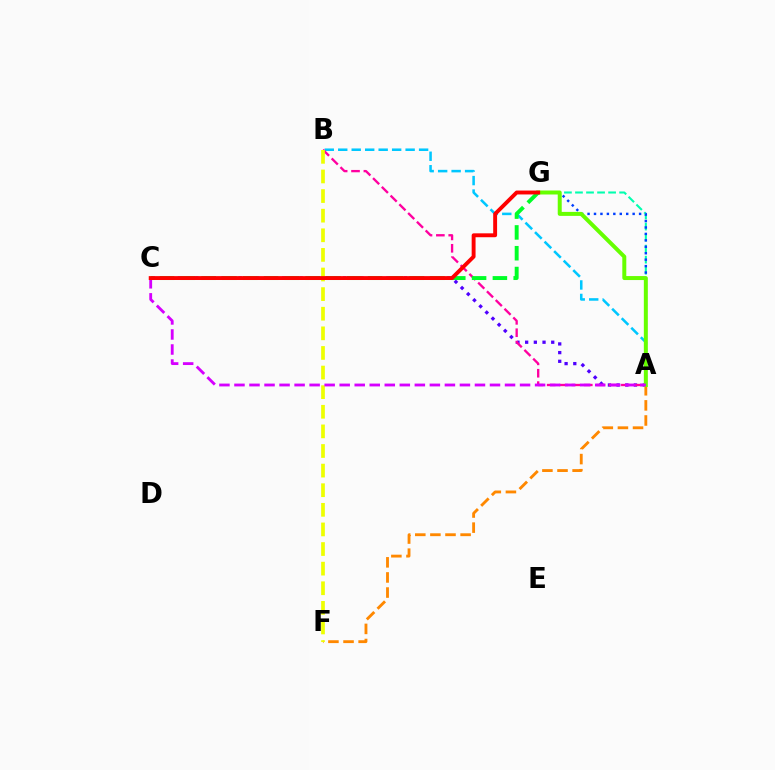{('A', 'C'): [{'color': '#4f00ff', 'line_style': 'dotted', 'thickness': 2.36}, {'color': '#d600ff', 'line_style': 'dashed', 'thickness': 2.04}], ('A', 'B'): [{'color': '#00c7ff', 'line_style': 'dashed', 'thickness': 1.83}, {'color': '#ff00a0', 'line_style': 'dashed', 'thickness': 1.68}], ('A', 'F'): [{'color': '#ff8800', 'line_style': 'dashed', 'thickness': 2.05}], ('A', 'G'): [{'color': '#00ffaf', 'line_style': 'dashed', 'thickness': 1.5}, {'color': '#003fff', 'line_style': 'dotted', 'thickness': 1.75}, {'color': '#66ff00', 'line_style': 'solid', 'thickness': 2.87}], ('B', 'F'): [{'color': '#eeff00', 'line_style': 'dashed', 'thickness': 2.66}], ('C', 'G'): [{'color': '#00ff27', 'line_style': 'dashed', 'thickness': 2.83}, {'color': '#ff0000', 'line_style': 'solid', 'thickness': 2.8}]}